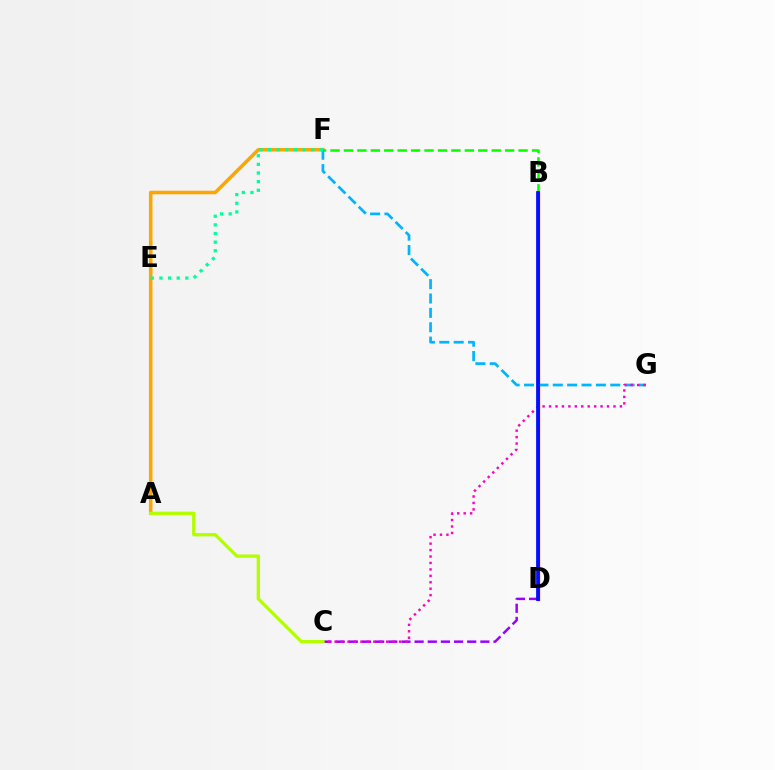{('A', 'F'): [{'color': '#ffa500', 'line_style': 'solid', 'thickness': 2.55}], ('B', 'F'): [{'color': '#08ff00', 'line_style': 'dashed', 'thickness': 1.82}], ('B', 'D'): [{'color': '#ff0000', 'line_style': 'solid', 'thickness': 2.35}, {'color': '#0010ff', 'line_style': 'solid', 'thickness': 2.7}], ('F', 'G'): [{'color': '#00b5ff', 'line_style': 'dashed', 'thickness': 1.95}], ('C', 'D'): [{'color': '#9b00ff', 'line_style': 'dashed', 'thickness': 1.79}], ('C', 'G'): [{'color': '#ff00bd', 'line_style': 'dotted', 'thickness': 1.75}], ('E', 'F'): [{'color': '#00ff9d', 'line_style': 'dotted', 'thickness': 2.34}], ('A', 'C'): [{'color': '#b3ff00', 'line_style': 'solid', 'thickness': 2.38}]}